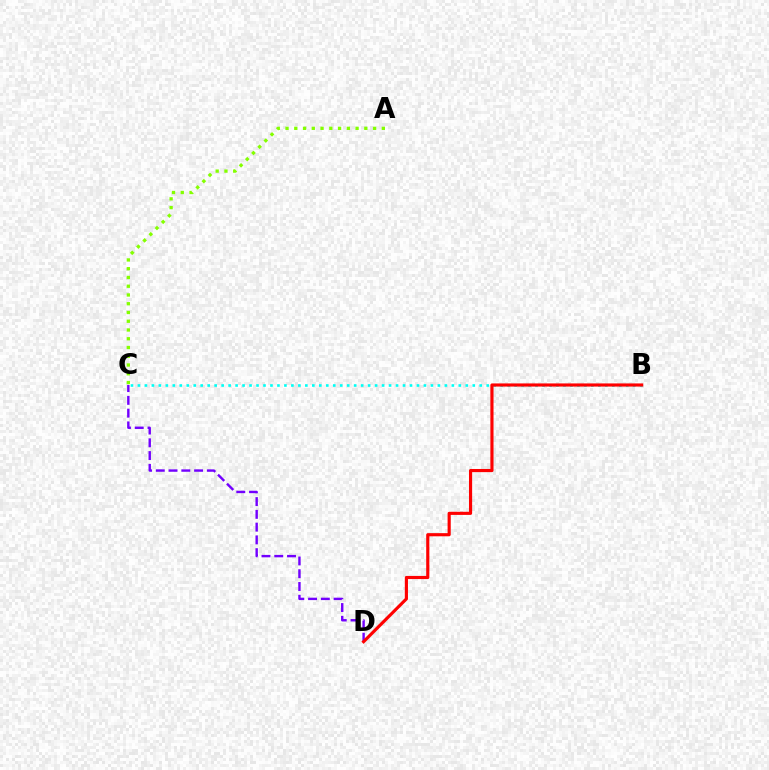{('B', 'C'): [{'color': '#00fff6', 'line_style': 'dotted', 'thickness': 1.9}], ('C', 'D'): [{'color': '#7200ff', 'line_style': 'dashed', 'thickness': 1.73}], ('A', 'C'): [{'color': '#84ff00', 'line_style': 'dotted', 'thickness': 2.38}], ('B', 'D'): [{'color': '#ff0000', 'line_style': 'solid', 'thickness': 2.27}]}